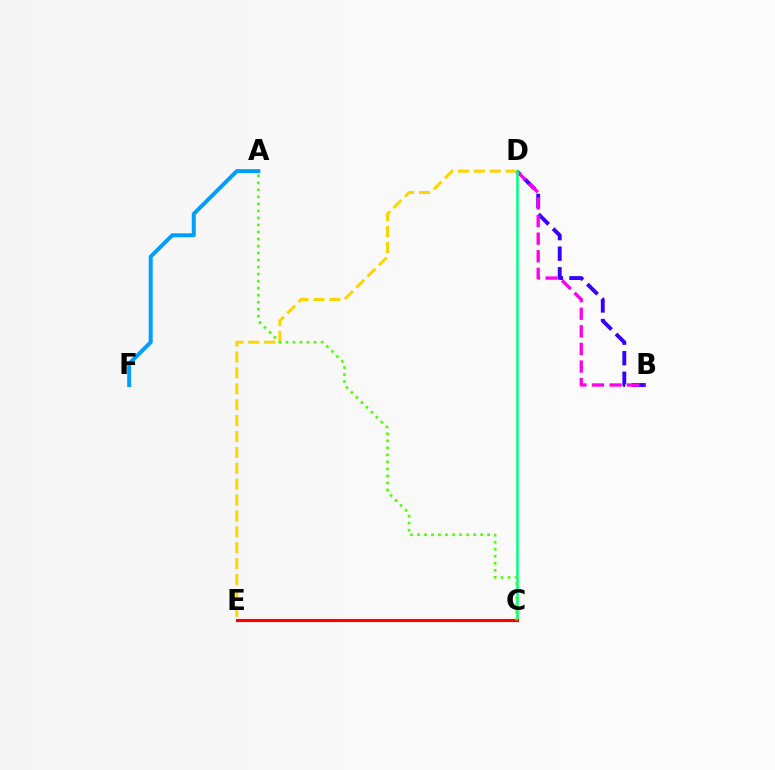{('B', 'D'): [{'color': '#3700ff', 'line_style': 'dashed', 'thickness': 2.79}, {'color': '#ff00ed', 'line_style': 'dashed', 'thickness': 2.39}], ('D', 'E'): [{'color': '#ffd500', 'line_style': 'dashed', 'thickness': 2.16}], ('C', 'D'): [{'color': '#00ff86', 'line_style': 'solid', 'thickness': 1.85}], ('C', 'E'): [{'color': '#ff0000', 'line_style': 'solid', 'thickness': 2.25}], ('A', 'F'): [{'color': '#009eff', 'line_style': 'solid', 'thickness': 2.87}], ('A', 'C'): [{'color': '#4fff00', 'line_style': 'dotted', 'thickness': 1.91}]}